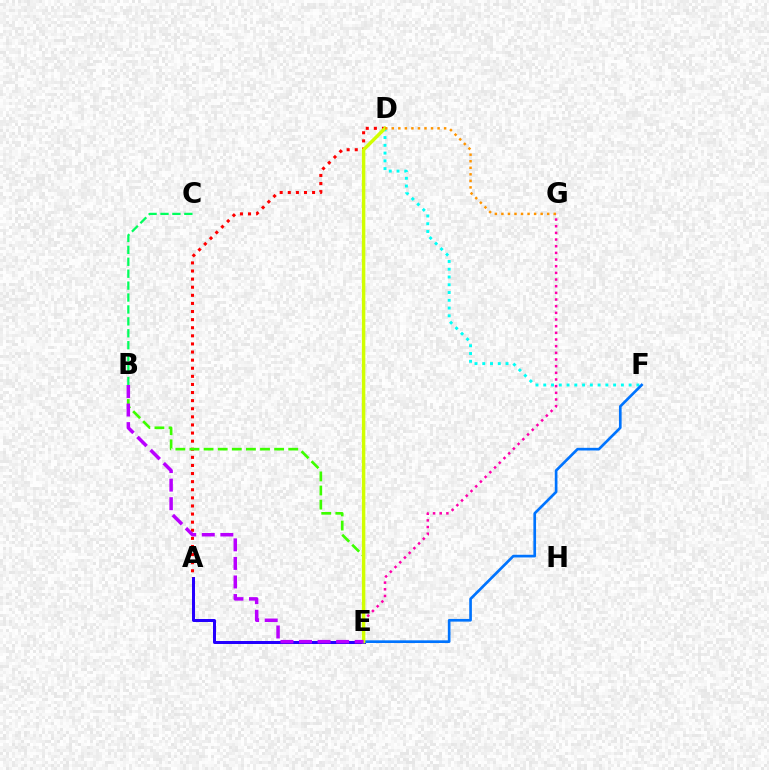{('A', 'E'): [{'color': '#2500ff', 'line_style': 'solid', 'thickness': 2.15}], ('D', 'F'): [{'color': '#00fff6', 'line_style': 'dotted', 'thickness': 2.11}], ('A', 'D'): [{'color': '#ff0000', 'line_style': 'dotted', 'thickness': 2.2}], ('E', 'F'): [{'color': '#0074ff', 'line_style': 'solid', 'thickness': 1.93}], ('B', 'E'): [{'color': '#3dff00', 'line_style': 'dashed', 'thickness': 1.92}, {'color': '#b900ff', 'line_style': 'dashed', 'thickness': 2.52}], ('B', 'C'): [{'color': '#00ff5c', 'line_style': 'dashed', 'thickness': 1.62}], ('E', 'G'): [{'color': '#ff00ac', 'line_style': 'dotted', 'thickness': 1.81}], ('D', 'E'): [{'color': '#d1ff00', 'line_style': 'solid', 'thickness': 2.48}], ('D', 'G'): [{'color': '#ff9400', 'line_style': 'dotted', 'thickness': 1.78}]}